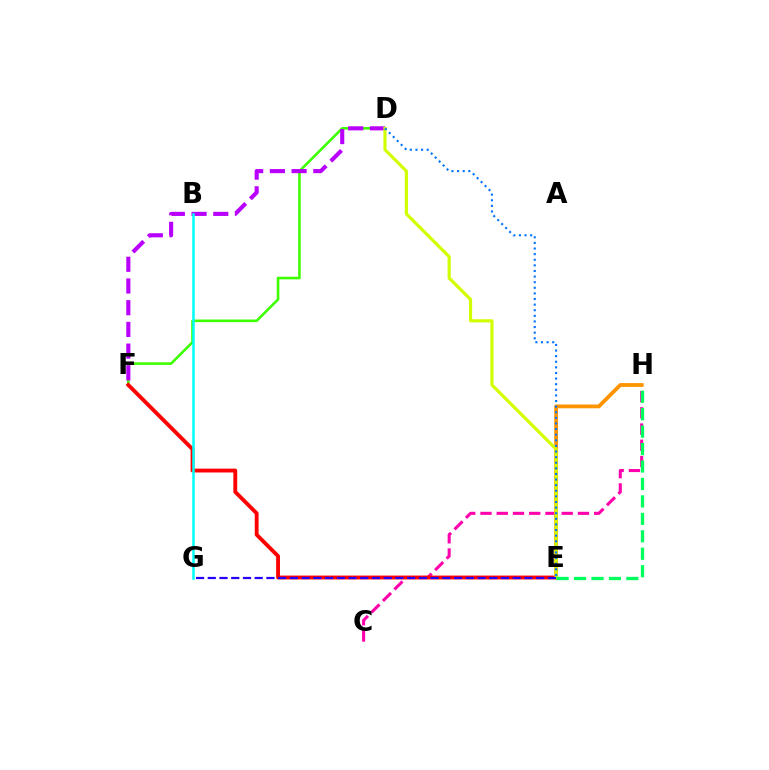{('C', 'H'): [{'color': '#ff00ac', 'line_style': 'dashed', 'thickness': 2.21}], ('D', 'F'): [{'color': '#3dff00', 'line_style': 'solid', 'thickness': 1.87}, {'color': '#b900ff', 'line_style': 'dashed', 'thickness': 2.95}], ('E', 'F'): [{'color': '#ff0000', 'line_style': 'solid', 'thickness': 2.77}], ('B', 'G'): [{'color': '#00fff6', 'line_style': 'solid', 'thickness': 1.82}], ('E', 'H'): [{'color': '#ff9400', 'line_style': 'solid', 'thickness': 2.74}, {'color': '#00ff5c', 'line_style': 'dashed', 'thickness': 2.37}], ('D', 'E'): [{'color': '#d1ff00', 'line_style': 'solid', 'thickness': 2.27}, {'color': '#0074ff', 'line_style': 'dotted', 'thickness': 1.52}], ('E', 'G'): [{'color': '#2500ff', 'line_style': 'dashed', 'thickness': 1.59}]}